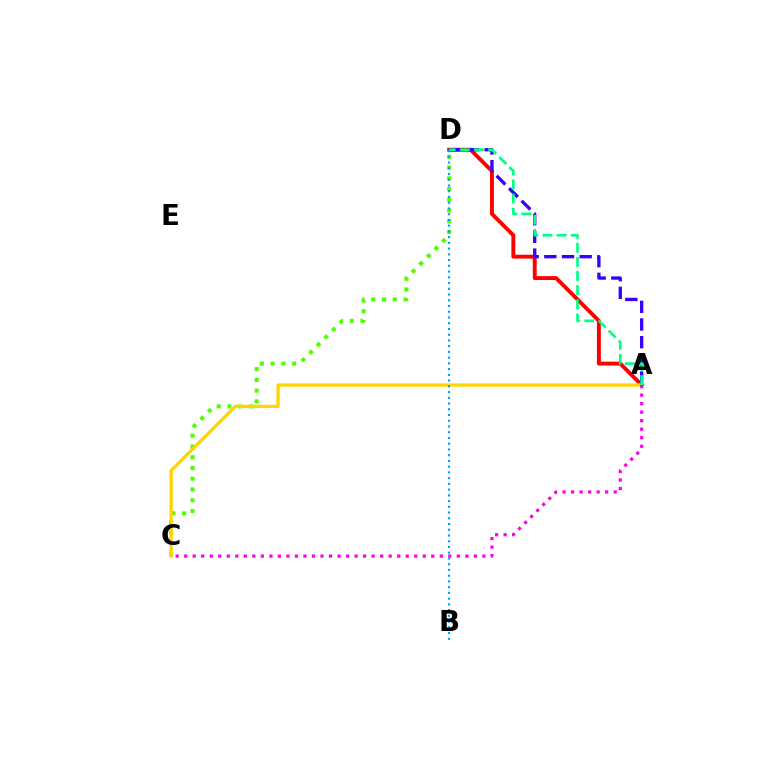{('A', 'D'): [{'color': '#ff0000', 'line_style': 'solid', 'thickness': 2.81}, {'color': '#3700ff', 'line_style': 'dashed', 'thickness': 2.4}, {'color': '#00ff86', 'line_style': 'dashed', 'thickness': 1.92}], ('C', 'D'): [{'color': '#4fff00', 'line_style': 'dotted', 'thickness': 2.92}], ('A', 'C'): [{'color': '#ffd500', 'line_style': 'solid', 'thickness': 2.35}, {'color': '#ff00ed', 'line_style': 'dotted', 'thickness': 2.31}], ('B', 'D'): [{'color': '#009eff', 'line_style': 'dotted', 'thickness': 1.56}]}